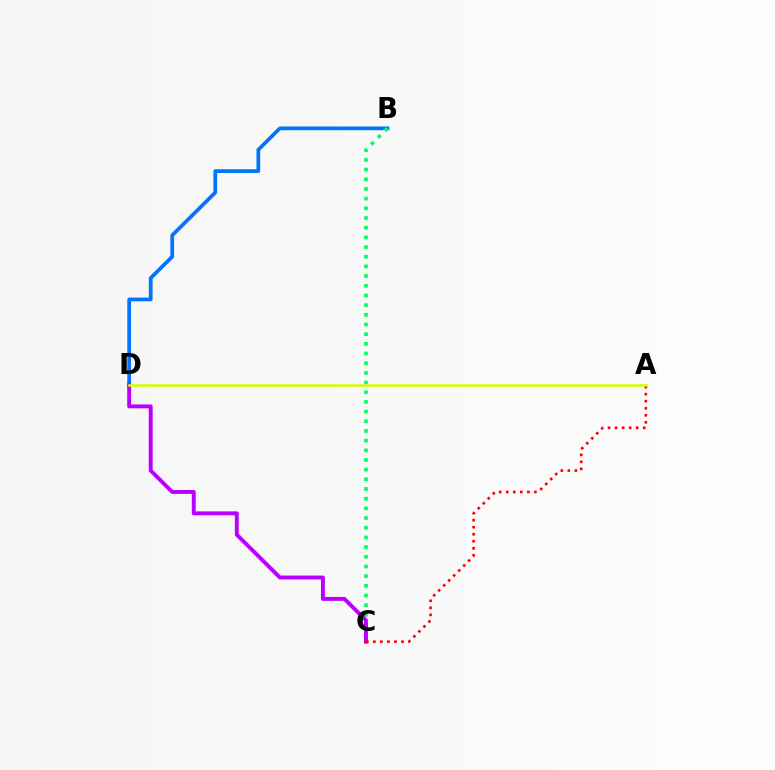{('B', 'D'): [{'color': '#0074ff', 'line_style': 'solid', 'thickness': 2.69}], ('B', 'C'): [{'color': '#00ff5c', 'line_style': 'dotted', 'thickness': 2.63}], ('C', 'D'): [{'color': '#b900ff', 'line_style': 'solid', 'thickness': 2.81}], ('A', 'C'): [{'color': '#ff0000', 'line_style': 'dotted', 'thickness': 1.91}], ('A', 'D'): [{'color': '#d1ff00', 'line_style': 'solid', 'thickness': 1.82}]}